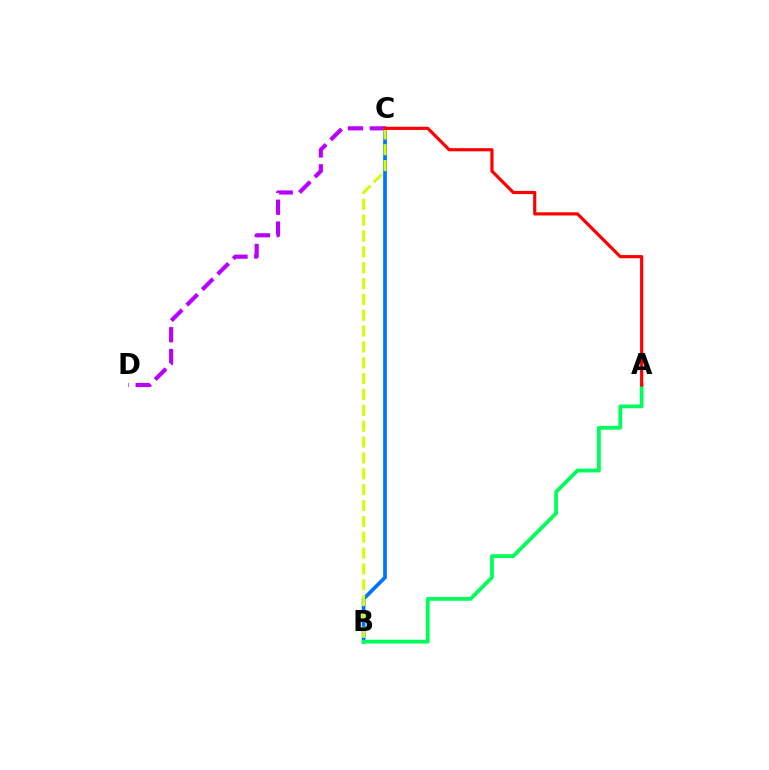{('B', 'C'): [{'color': '#0074ff', 'line_style': 'solid', 'thickness': 2.66}, {'color': '#d1ff00', 'line_style': 'dashed', 'thickness': 2.15}], ('C', 'D'): [{'color': '#b900ff', 'line_style': 'dashed', 'thickness': 2.97}], ('A', 'B'): [{'color': '#00ff5c', 'line_style': 'solid', 'thickness': 2.73}], ('A', 'C'): [{'color': '#ff0000', 'line_style': 'solid', 'thickness': 2.28}]}